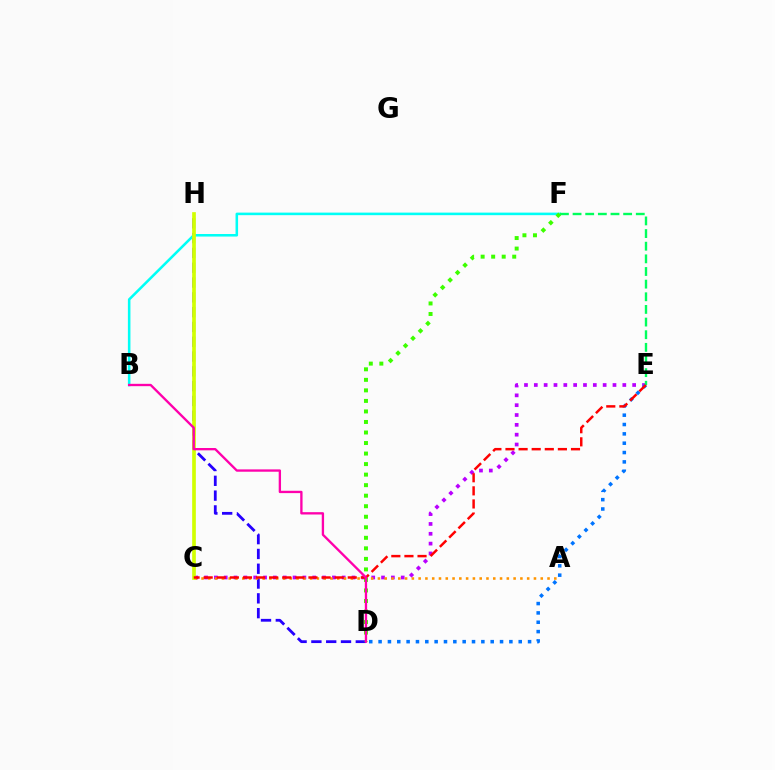{('D', 'H'): [{'color': '#2500ff', 'line_style': 'dashed', 'thickness': 2.01}], ('C', 'E'): [{'color': '#b900ff', 'line_style': 'dotted', 'thickness': 2.67}, {'color': '#ff0000', 'line_style': 'dashed', 'thickness': 1.78}], ('B', 'F'): [{'color': '#00fff6', 'line_style': 'solid', 'thickness': 1.84}], ('D', 'E'): [{'color': '#0074ff', 'line_style': 'dotted', 'thickness': 2.54}], ('E', 'F'): [{'color': '#00ff5c', 'line_style': 'dashed', 'thickness': 1.72}], ('A', 'C'): [{'color': '#ff9400', 'line_style': 'dotted', 'thickness': 1.84}], ('C', 'H'): [{'color': '#d1ff00', 'line_style': 'solid', 'thickness': 2.64}], ('D', 'F'): [{'color': '#3dff00', 'line_style': 'dotted', 'thickness': 2.86}], ('B', 'D'): [{'color': '#ff00ac', 'line_style': 'solid', 'thickness': 1.68}]}